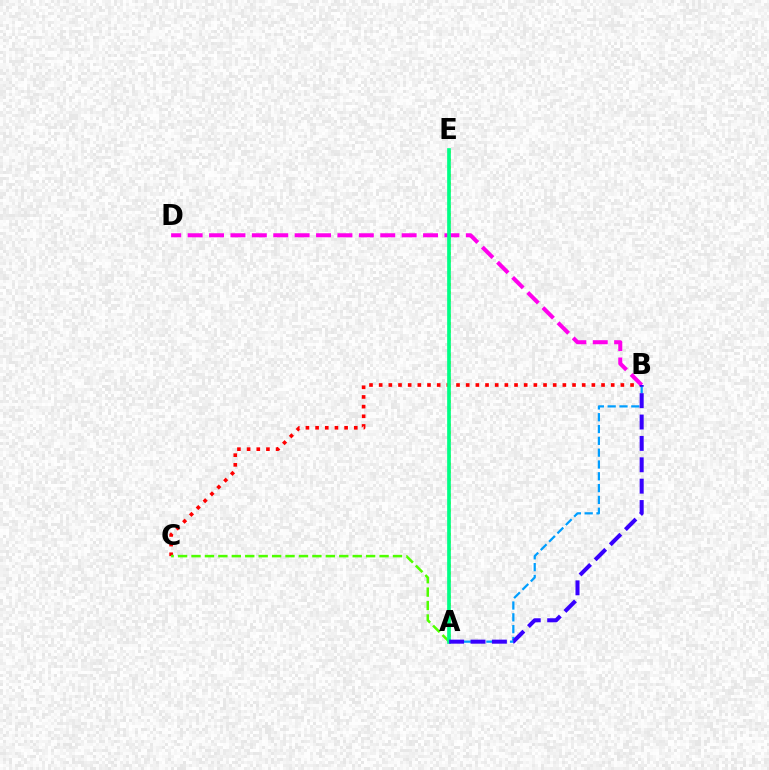{('B', 'C'): [{'color': '#ff0000', 'line_style': 'dotted', 'thickness': 2.63}], ('A', 'C'): [{'color': '#4fff00', 'line_style': 'dashed', 'thickness': 1.82}], ('A', 'B'): [{'color': '#009eff', 'line_style': 'dashed', 'thickness': 1.6}, {'color': '#3700ff', 'line_style': 'dashed', 'thickness': 2.9}], ('B', 'D'): [{'color': '#ff00ed', 'line_style': 'dashed', 'thickness': 2.91}], ('A', 'E'): [{'color': '#ffd500', 'line_style': 'dotted', 'thickness': 2.12}, {'color': '#00ff86', 'line_style': 'solid', 'thickness': 2.66}]}